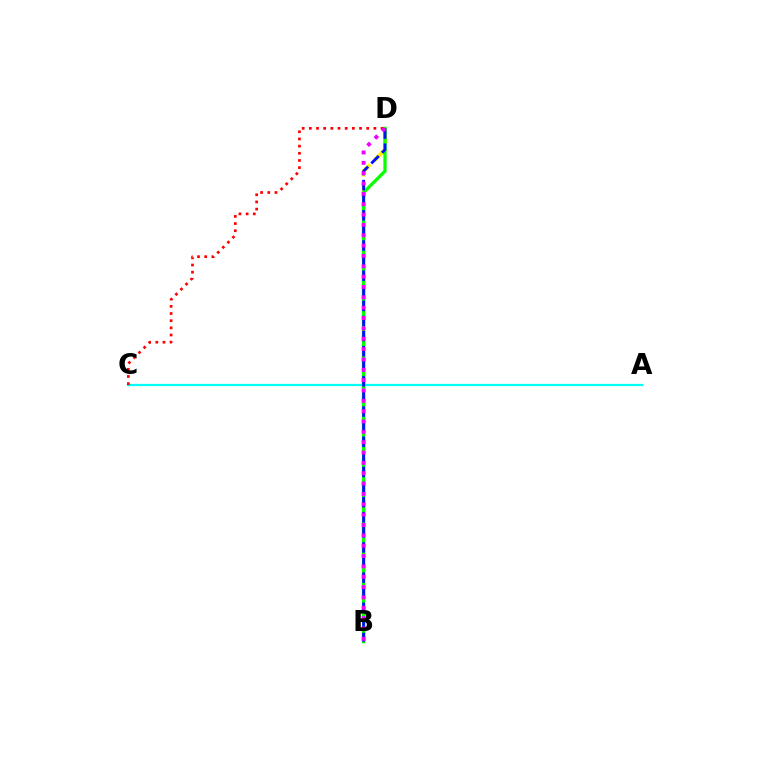{('B', 'D'): [{'color': '#fcf500', 'line_style': 'dashed', 'thickness': 2.87}, {'color': '#08ff00', 'line_style': 'solid', 'thickness': 2.35}, {'color': '#0010ff', 'line_style': 'dashed', 'thickness': 2.05}, {'color': '#ee00ff', 'line_style': 'dotted', 'thickness': 2.81}], ('A', 'C'): [{'color': '#00fff6', 'line_style': 'solid', 'thickness': 1.61}], ('C', 'D'): [{'color': '#ff0000', 'line_style': 'dotted', 'thickness': 1.95}]}